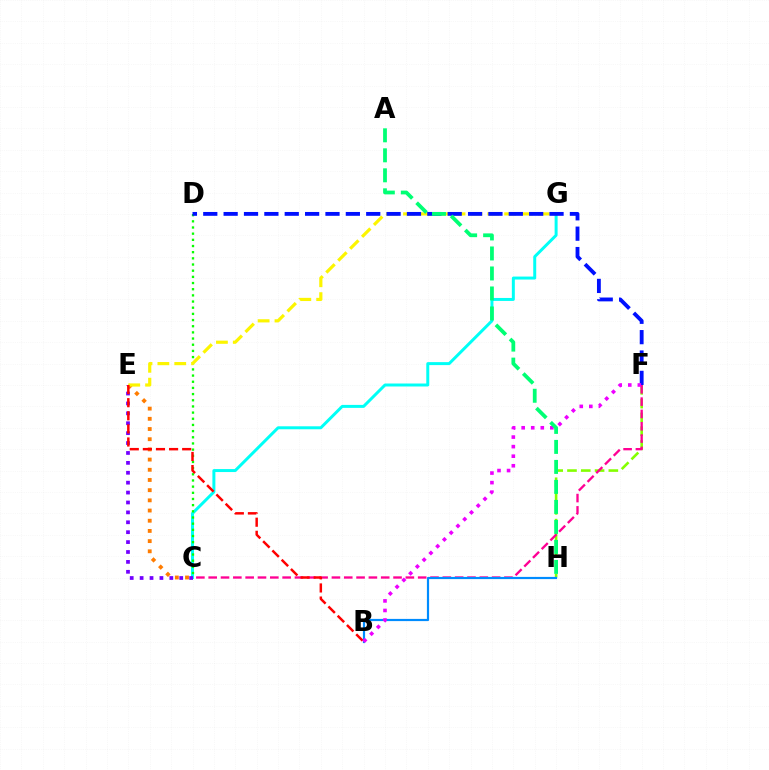{('C', 'E'): [{'color': '#ff7c00', 'line_style': 'dotted', 'thickness': 2.77}, {'color': '#7200ff', 'line_style': 'dotted', 'thickness': 2.69}], ('C', 'G'): [{'color': '#00fff6', 'line_style': 'solid', 'thickness': 2.14}], ('C', 'D'): [{'color': '#08ff00', 'line_style': 'dotted', 'thickness': 1.68}], ('F', 'H'): [{'color': '#84ff00', 'line_style': 'dashed', 'thickness': 1.87}], ('E', 'G'): [{'color': '#fcf500', 'line_style': 'dashed', 'thickness': 2.29}], ('C', 'F'): [{'color': '#ff0094', 'line_style': 'dashed', 'thickness': 1.67}], ('B', 'E'): [{'color': '#ff0000', 'line_style': 'dashed', 'thickness': 1.78}], ('D', 'F'): [{'color': '#0010ff', 'line_style': 'dashed', 'thickness': 2.77}], ('B', 'H'): [{'color': '#008cff', 'line_style': 'solid', 'thickness': 1.58}], ('B', 'F'): [{'color': '#ee00ff', 'line_style': 'dotted', 'thickness': 2.6}], ('A', 'H'): [{'color': '#00ff74', 'line_style': 'dashed', 'thickness': 2.72}]}